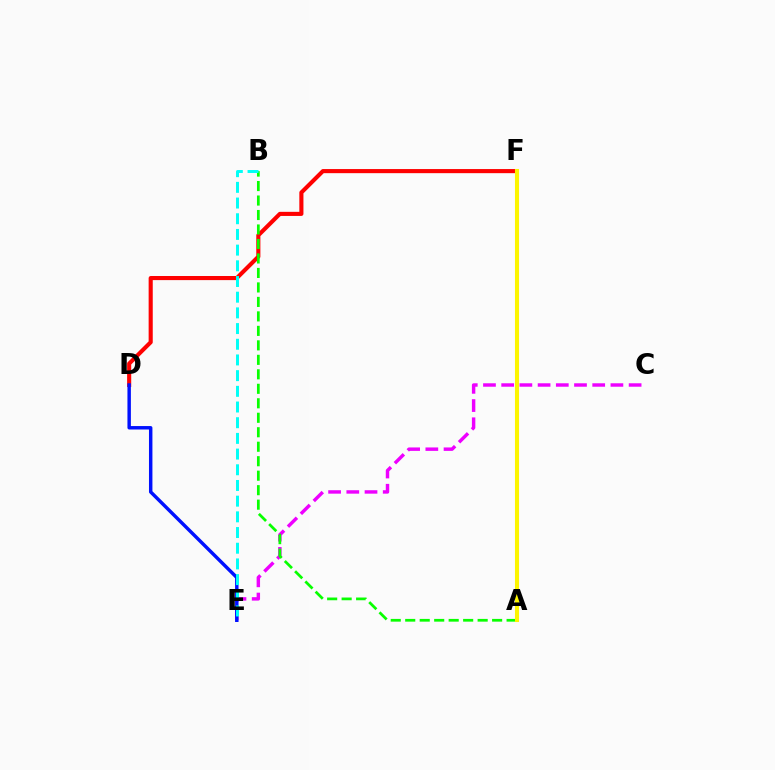{('C', 'E'): [{'color': '#ee00ff', 'line_style': 'dashed', 'thickness': 2.47}], ('D', 'F'): [{'color': '#ff0000', 'line_style': 'solid', 'thickness': 2.96}], ('D', 'E'): [{'color': '#0010ff', 'line_style': 'solid', 'thickness': 2.48}], ('A', 'B'): [{'color': '#08ff00', 'line_style': 'dashed', 'thickness': 1.97}], ('B', 'E'): [{'color': '#00fff6', 'line_style': 'dashed', 'thickness': 2.13}], ('A', 'F'): [{'color': '#fcf500', 'line_style': 'solid', 'thickness': 2.93}]}